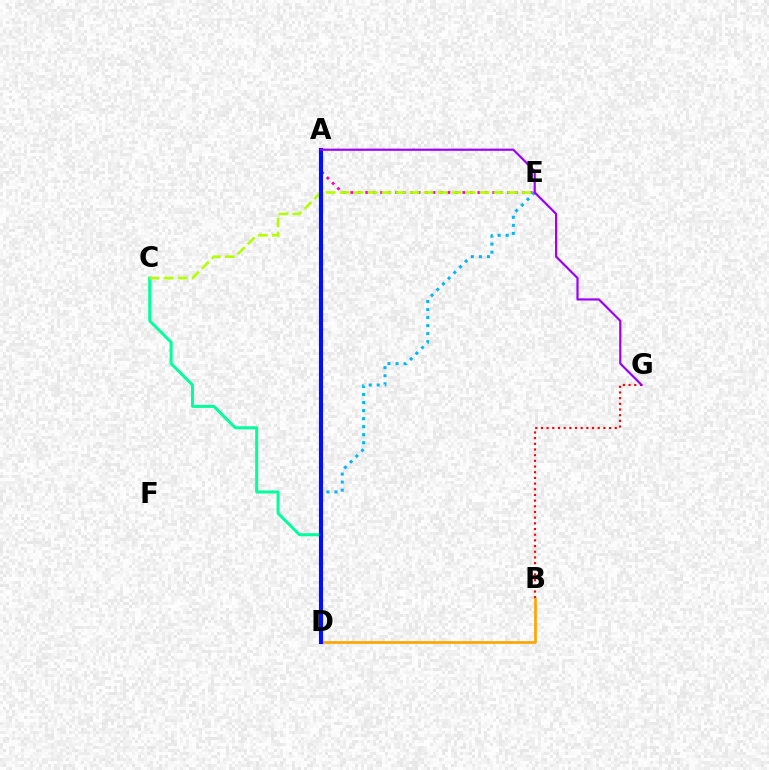{('B', 'G'): [{'color': '#ff0000', 'line_style': 'dotted', 'thickness': 1.54}], ('A', 'E'): [{'color': '#ff00bd', 'line_style': 'dotted', 'thickness': 2.03}], ('D', 'E'): [{'color': '#00b5ff', 'line_style': 'dotted', 'thickness': 2.18}], ('C', 'D'): [{'color': '#00ff9d', 'line_style': 'solid', 'thickness': 2.16}], ('C', 'E'): [{'color': '#b3ff00', 'line_style': 'dashed', 'thickness': 1.9}], ('A', 'D'): [{'color': '#08ff00', 'line_style': 'dotted', 'thickness': 1.54}, {'color': '#0010ff', 'line_style': 'solid', 'thickness': 2.98}], ('B', 'D'): [{'color': '#ffa500', 'line_style': 'solid', 'thickness': 1.94}], ('A', 'G'): [{'color': '#9b00ff', 'line_style': 'solid', 'thickness': 1.57}]}